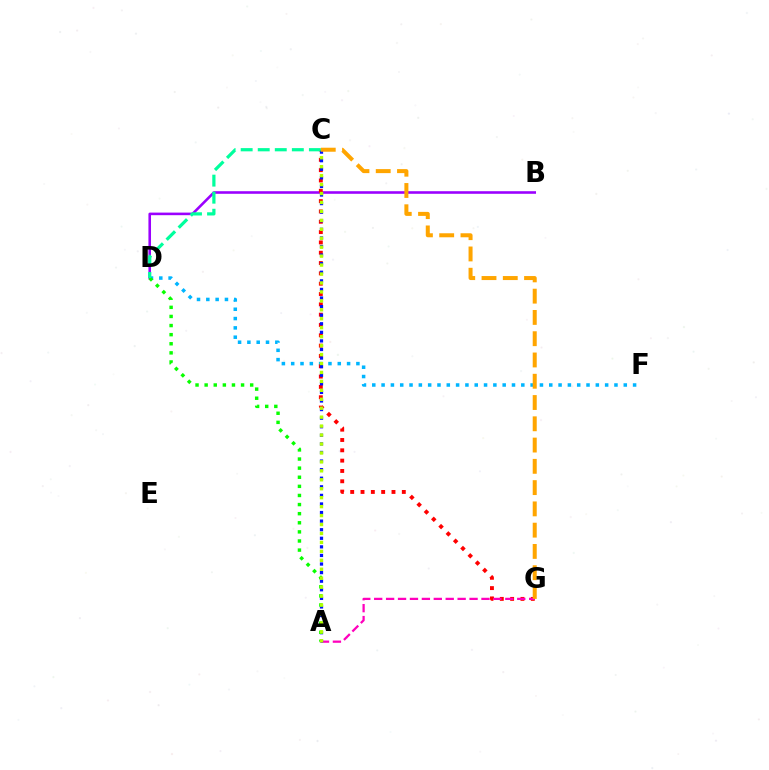{('B', 'D'): [{'color': '#9b00ff', 'line_style': 'solid', 'thickness': 1.86}], ('D', 'F'): [{'color': '#00b5ff', 'line_style': 'dotted', 'thickness': 2.53}], ('C', 'G'): [{'color': '#ff0000', 'line_style': 'dotted', 'thickness': 2.8}, {'color': '#ffa500', 'line_style': 'dashed', 'thickness': 2.89}], ('A', 'G'): [{'color': '#ff00bd', 'line_style': 'dashed', 'thickness': 1.62}], ('A', 'C'): [{'color': '#0010ff', 'line_style': 'dotted', 'thickness': 2.33}, {'color': '#b3ff00', 'line_style': 'dotted', 'thickness': 2.43}], ('A', 'D'): [{'color': '#08ff00', 'line_style': 'dotted', 'thickness': 2.47}], ('C', 'D'): [{'color': '#00ff9d', 'line_style': 'dashed', 'thickness': 2.32}]}